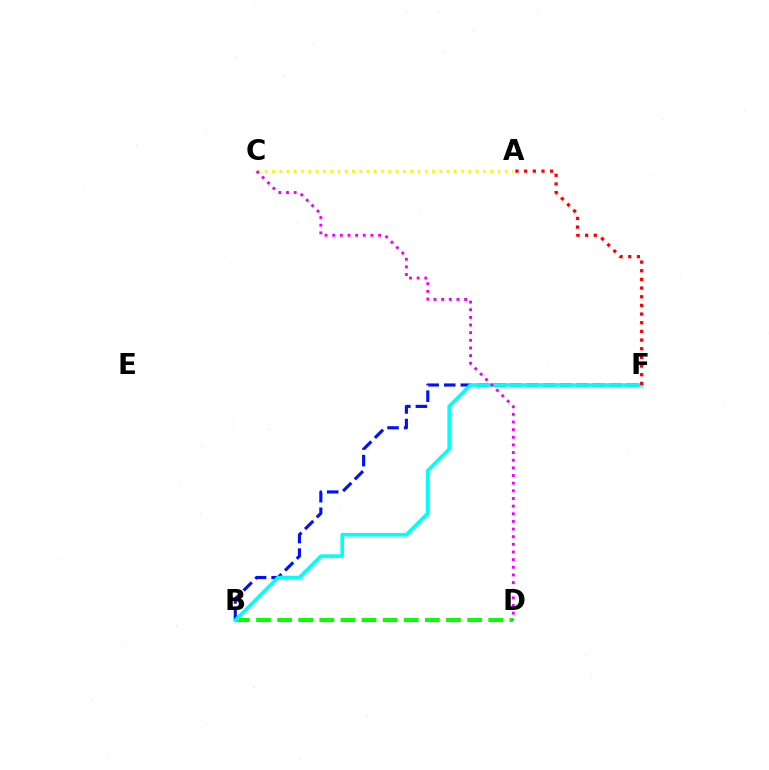{('B', 'D'): [{'color': '#08ff00', 'line_style': 'dashed', 'thickness': 2.87}], ('A', 'C'): [{'color': '#fcf500', 'line_style': 'dotted', 'thickness': 1.98}], ('B', 'F'): [{'color': '#0010ff', 'line_style': 'dashed', 'thickness': 2.25}, {'color': '#00fff6', 'line_style': 'solid', 'thickness': 2.6}], ('A', 'F'): [{'color': '#ff0000', 'line_style': 'dotted', 'thickness': 2.35}], ('C', 'D'): [{'color': '#ee00ff', 'line_style': 'dotted', 'thickness': 2.08}]}